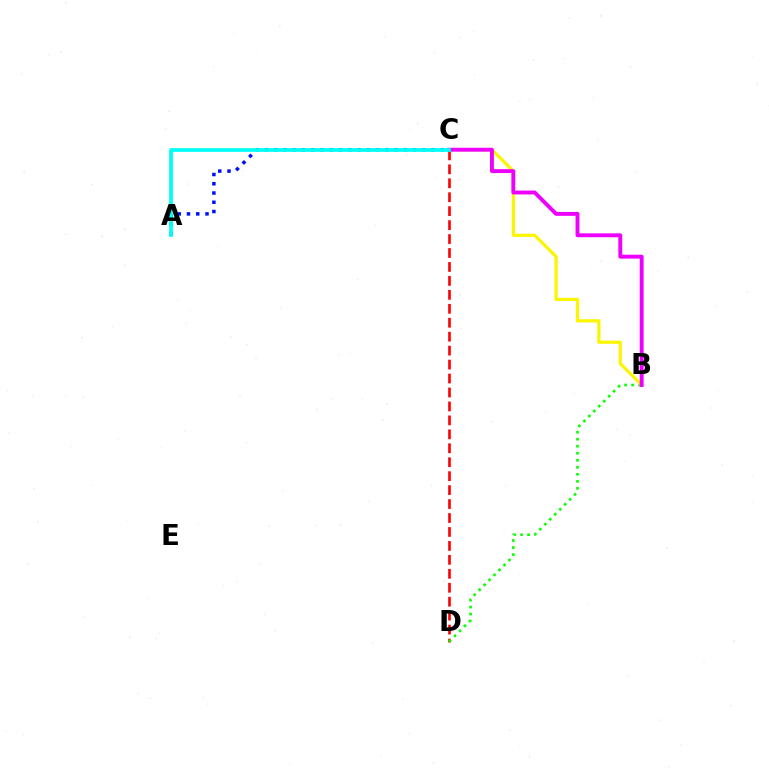{('C', 'D'): [{'color': '#ff0000', 'line_style': 'dashed', 'thickness': 1.89}], ('B', 'D'): [{'color': '#08ff00', 'line_style': 'dotted', 'thickness': 1.91}], ('B', 'C'): [{'color': '#fcf500', 'line_style': 'solid', 'thickness': 2.31}, {'color': '#ee00ff', 'line_style': 'solid', 'thickness': 2.8}], ('A', 'C'): [{'color': '#0010ff', 'line_style': 'dotted', 'thickness': 2.51}, {'color': '#00fff6', 'line_style': 'solid', 'thickness': 2.66}]}